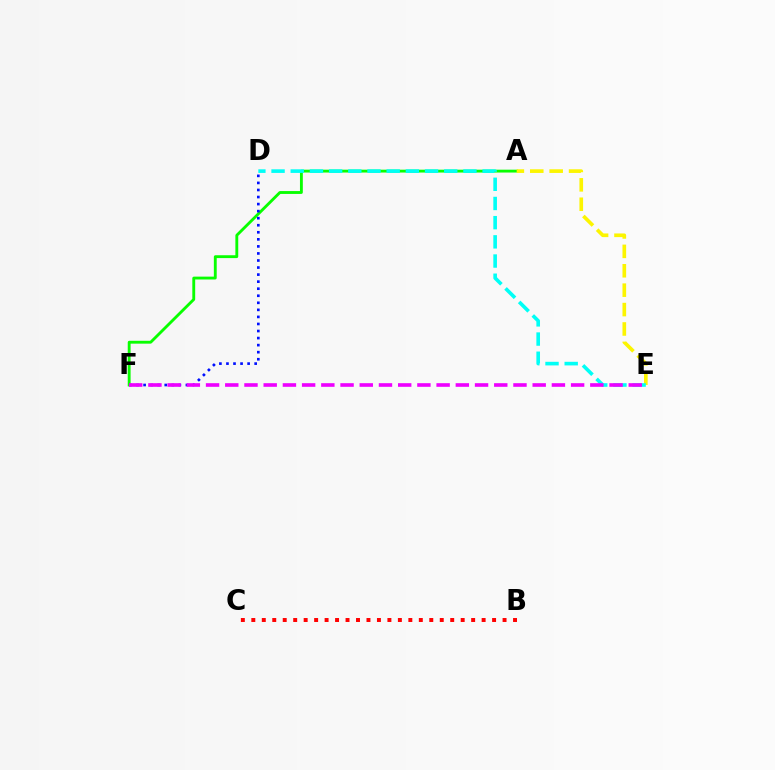{('A', 'F'): [{'color': '#08ff00', 'line_style': 'solid', 'thickness': 2.06}], ('A', 'E'): [{'color': '#fcf500', 'line_style': 'dashed', 'thickness': 2.64}], ('B', 'C'): [{'color': '#ff0000', 'line_style': 'dotted', 'thickness': 2.84}], ('D', 'F'): [{'color': '#0010ff', 'line_style': 'dotted', 'thickness': 1.92}], ('D', 'E'): [{'color': '#00fff6', 'line_style': 'dashed', 'thickness': 2.61}], ('E', 'F'): [{'color': '#ee00ff', 'line_style': 'dashed', 'thickness': 2.61}]}